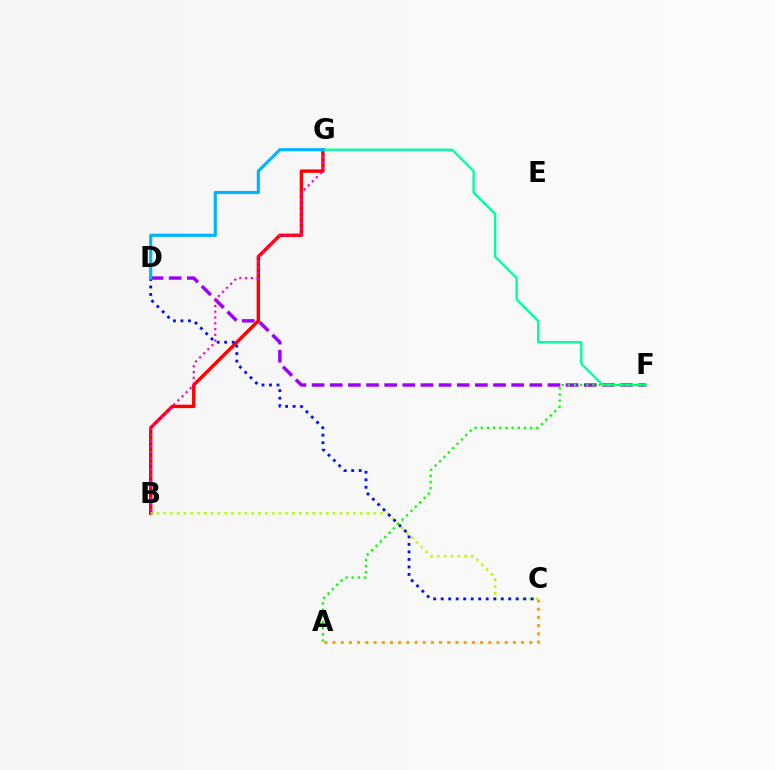{('D', 'F'): [{'color': '#9b00ff', 'line_style': 'dashed', 'thickness': 2.46}], ('B', 'G'): [{'color': '#ff0000', 'line_style': 'solid', 'thickness': 2.45}, {'color': '#ff00bd', 'line_style': 'dotted', 'thickness': 1.57}], ('A', 'C'): [{'color': '#ffa500', 'line_style': 'dotted', 'thickness': 2.23}], ('F', 'G'): [{'color': '#00ff9d', 'line_style': 'solid', 'thickness': 1.69}], ('B', 'C'): [{'color': '#b3ff00', 'line_style': 'dotted', 'thickness': 1.84}], ('C', 'D'): [{'color': '#0010ff', 'line_style': 'dotted', 'thickness': 2.04}], ('A', 'F'): [{'color': '#08ff00', 'line_style': 'dotted', 'thickness': 1.68}], ('D', 'G'): [{'color': '#00b5ff', 'line_style': 'solid', 'thickness': 2.27}]}